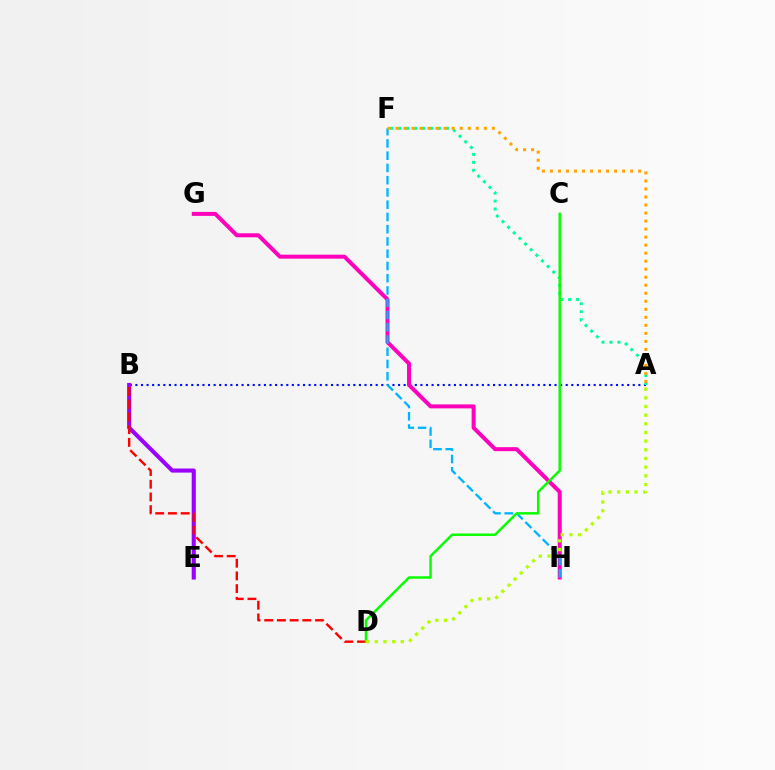{('A', 'B'): [{'color': '#0010ff', 'line_style': 'dotted', 'thickness': 1.52}], ('G', 'H'): [{'color': '#ff00bd', 'line_style': 'solid', 'thickness': 2.87}], ('A', 'F'): [{'color': '#00ff9d', 'line_style': 'dotted', 'thickness': 2.16}, {'color': '#ffa500', 'line_style': 'dotted', 'thickness': 2.18}], ('B', 'E'): [{'color': '#9b00ff', 'line_style': 'solid', 'thickness': 2.95}], ('B', 'D'): [{'color': '#ff0000', 'line_style': 'dashed', 'thickness': 1.73}], ('F', 'H'): [{'color': '#00b5ff', 'line_style': 'dashed', 'thickness': 1.66}], ('C', 'D'): [{'color': '#08ff00', 'line_style': 'solid', 'thickness': 1.78}], ('A', 'D'): [{'color': '#b3ff00', 'line_style': 'dotted', 'thickness': 2.35}]}